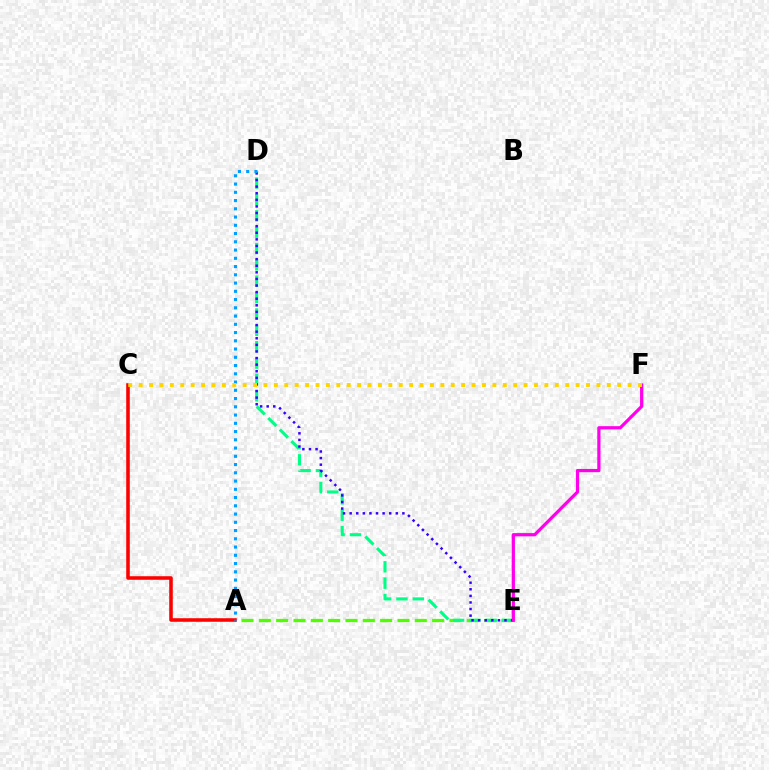{('A', 'E'): [{'color': '#4fff00', 'line_style': 'dashed', 'thickness': 2.35}], ('D', 'E'): [{'color': '#00ff86', 'line_style': 'dashed', 'thickness': 2.22}, {'color': '#3700ff', 'line_style': 'dotted', 'thickness': 1.79}], ('E', 'F'): [{'color': '#ff00ed', 'line_style': 'solid', 'thickness': 2.32}], ('A', 'C'): [{'color': '#ff0000', 'line_style': 'solid', 'thickness': 2.56}], ('A', 'D'): [{'color': '#009eff', 'line_style': 'dotted', 'thickness': 2.24}], ('C', 'F'): [{'color': '#ffd500', 'line_style': 'dotted', 'thickness': 2.83}]}